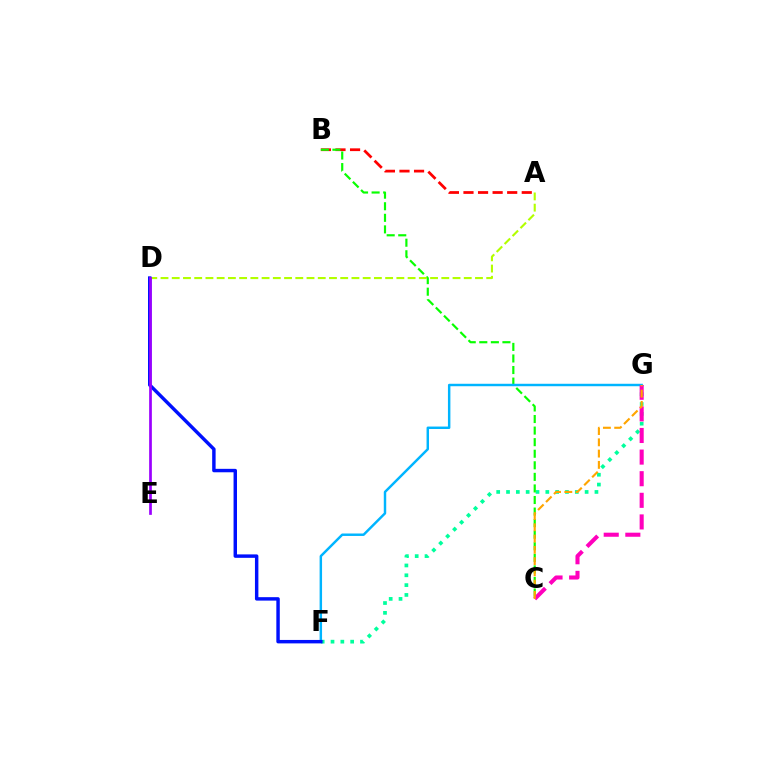{('A', 'B'): [{'color': '#ff0000', 'line_style': 'dashed', 'thickness': 1.98}], ('F', 'G'): [{'color': '#00ff9d', 'line_style': 'dotted', 'thickness': 2.67}, {'color': '#00b5ff', 'line_style': 'solid', 'thickness': 1.77}], ('B', 'C'): [{'color': '#08ff00', 'line_style': 'dashed', 'thickness': 1.57}], ('A', 'D'): [{'color': '#b3ff00', 'line_style': 'dashed', 'thickness': 1.53}], ('D', 'F'): [{'color': '#0010ff', 'line_style': 'solid', 'thickness': 2.48}], ('C', 'G'): [{'color': '#ff00bd', 'line_style': 'dashed', 'thickness': 2.94}, {'color': '#ffa500', 'line_style': 'dashed', 'thickness': 1.53}], ('D', 'E'): [{'color': '#9b00ff', 'line_style': 'solid', 'thickness': 1.95}]}